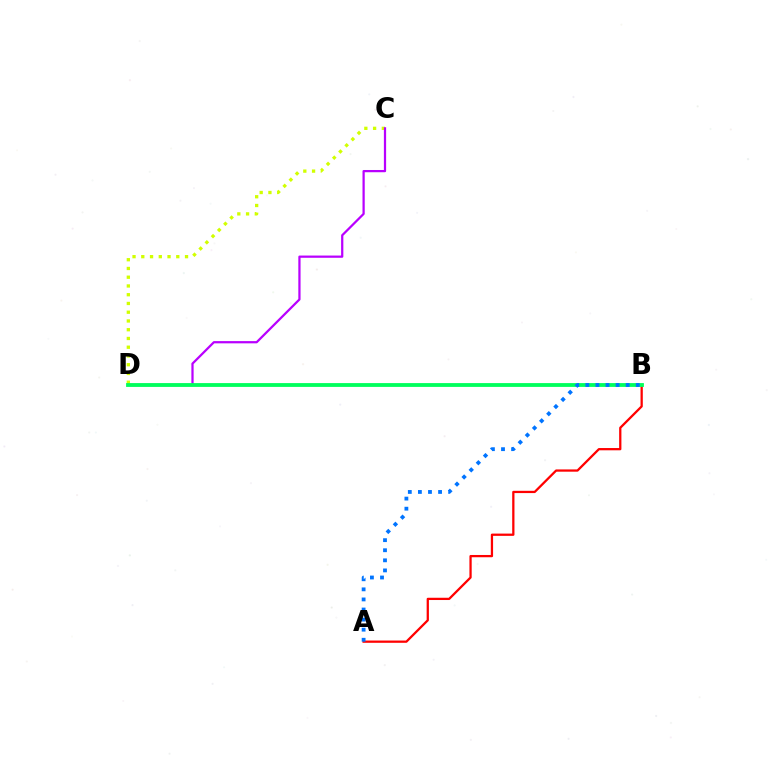{('C', 'D'): [{'color': '#d1ff00', 'line_style': 'dotted', 'thickness': 2.38}, {'color': '#b900ff', 'line_style': 'solid', 'thickness': 1.61}], ('A', 'B'): [{'color': '#ff0000', 'line_style': 'solid', 'thickness': 1.63}, {'color': '#0074ff', 'line_style': 'dotted', 'thickness': 2.74}], ('B', 'D'): [{'color': '#00ff5c', 'line_style': 'solid', 'thickness': 2.75}]}